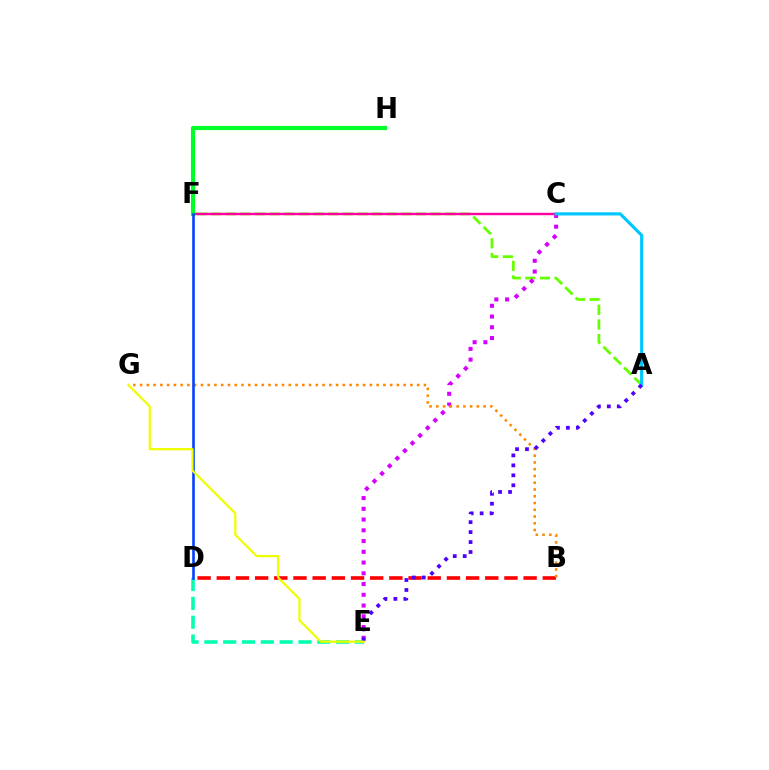{('D', 'E'): [{'color': '#00ffaf', 'line_style': 'dashed', 'thickness': 2.56}], ('A', 'F'): [{'color': '#66ff00', 'line_style': 'dashed', 'thickness': 1.99}], ('C', 'E'): [{'color': '#d600ff', 'line_style': 'dotted', 'thickness': 2.92}], ('B', 'D'): [{'color': '#ff0000', 'line_style': 'dashed', 'thickness': 2.61}], ('B', 'G'): [{'color': '#ff8800', 'line_style': 'dotted', 'thickness': 1.84}], ('C', 'F'): [{'color': '#ff00a0', 'line_style': 'solid', 'thickness': 1.75}], ('A', 'C'): [{'color': '#00c7ff', 'line_style': 'solid', 'thickness': 2.26}], ('F', 'H'): [{'color': '#00ff27', 'line_style': 'solid', 'thickness': 3.0}], ('A', 'E'): [{'color': '#4f00ff', 'line_style': 'dotted', 'thickness': 2.7}], ('D', 'F'): [{'color': '#003fff', 'line_style': 'solid', 'thickness': 1.86}], ('E', 'G'): [{'color': '#eeff00', 'line_style': 'solid', 'thickness': 1.6}]}